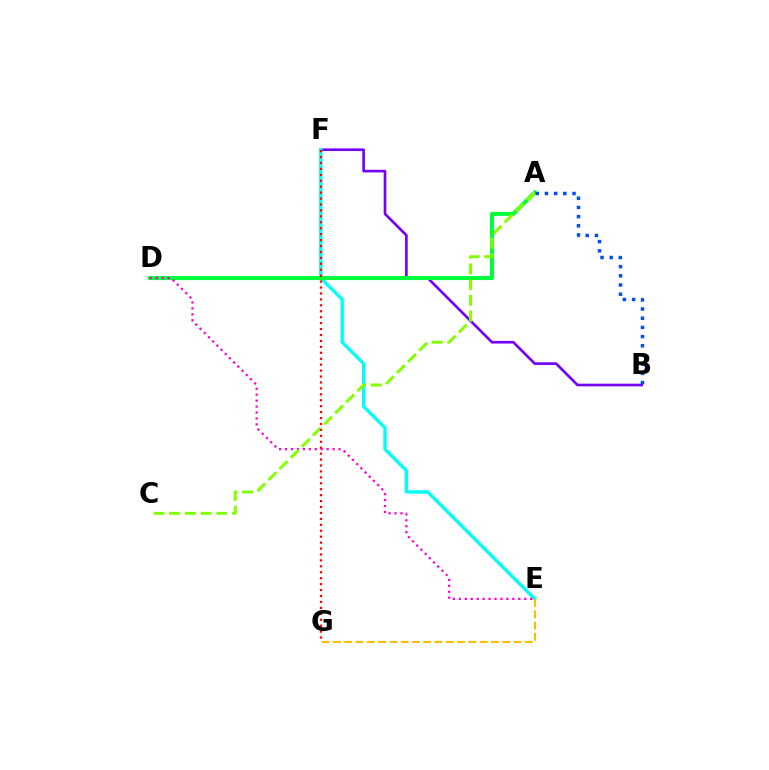{('B', 'F'): [{'color': '#7200ff', 'line_style': 'solid', 'thickness': 1.91}], ('E', 'F'): [{'color': '#00fff6', 'line_style': 'solid', 'thickness': 2.4}], ('A', 'D'): [{'color': '#00ff39', 'line_style': 'solid', 'thickness': 2.91}], ('E', 'G'): [{'color': '#ffbd00', 'line_style': 'dashed', 'thickness': 1.53}], ('D', 'E'): [{'color': '#ff00cf', 'line_style': 'dotted', 'thickness': 1.61}], ('A', 'C'): [{'color': '#84ff00', 'line_style': 'dashed', 'thickness': 2.14}], ('F', 'G'): [{'color': '#ff0000', 'line_style': 'dotted', 'thickness': 1.61}], ('A', 'B'): [{'color': '#004bff', 'line_style': 'dotted', 'thickness': 2.5}]}